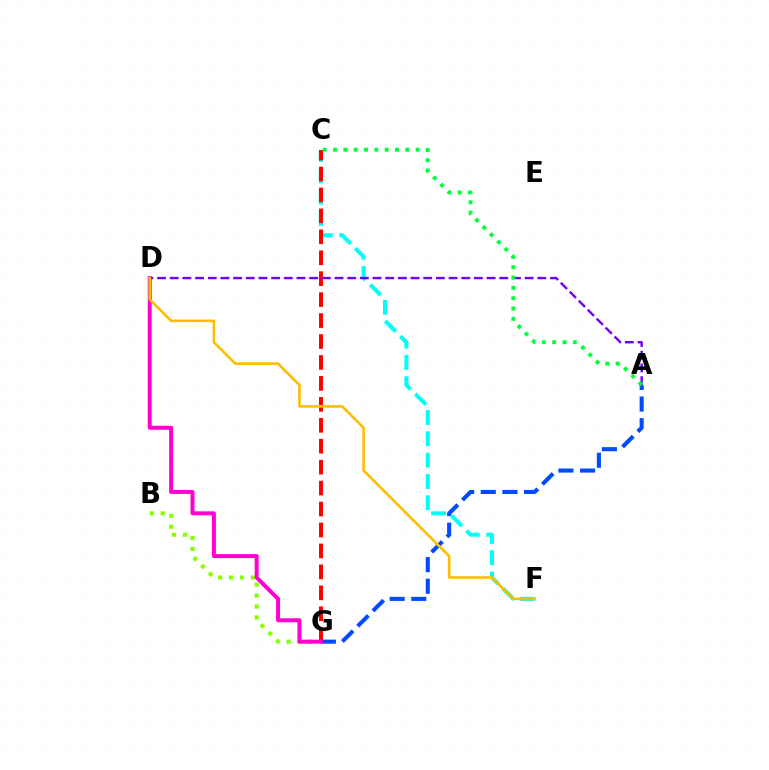{('A', 'G'): [{'color': '#004bff', 'line_style': 'dashed', 'thickness': 2.94}], ('C', 'F'): [{'color': '#00fff6', 'line_style': 'dashed', 'thickness': 2.9}], ('B', 'G'): [{'color': '#84ff00', 'line_style': 'dotted', 'thickness': 2.96}], ('C', 'G'): [{'color': '#ff0000', 'line_style': 'dashed', 'thickness': 2.84}], ('D', 'G'): [{'color': '#ff00cf', 'line_style': 'solid', 'thickness': 2.87}], ('A', 'D'): [{'color': '#7200ff', 'line_style': 'dashed', 'thickness': 1.72}], ('D', 'F'): [{'color': '#ffbd00', 'line_style': 'solid', 'thickness': 1.87}], ('A', 'C'): [{'color': '#00ff39', 'line_style': 'dotted', 'thickness': 2.81}]}